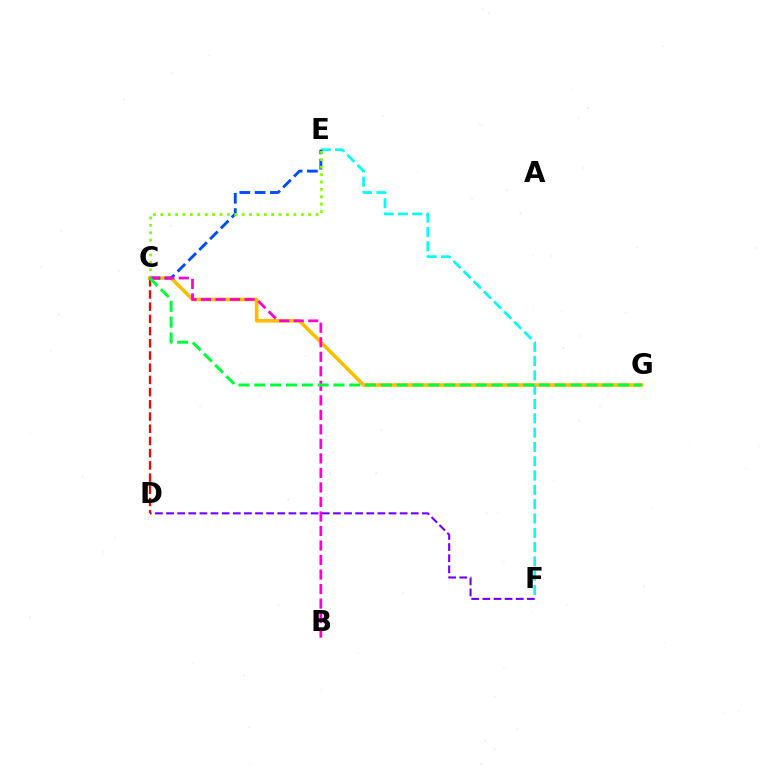{('C', 'G'): [{'color': '#ffbd00', 'line_style': 'solid', 'thickness': 2.57}, {'color': '#00ff39', 'line_style': 'dashed', 'thickness': 2.15}], ('D', 'F'): [{'color': '#7200ff', 'line_style': 'dashed', 'thickness': 1.51}], ('E', 'F'): [{'color': '#00fff6', 'line_style': 'dashed', 'thickness': 1.94}], ('C', 'E'): [{'color': '#004bff', 'line_style': 'dashed', 'thickness': 2.08}, {'color': '#84ff00', 'line_style': 'dotted', 'thickness': 2.01}], ('C', 'D'): [{'color': '#ff0000', 'line_style': 'dashed', 'thickness': 1.66}], ('B', 'C'): [{'color': '#ff00cf', 'line_style': 'dashed', 'thickness': 1.97}]}